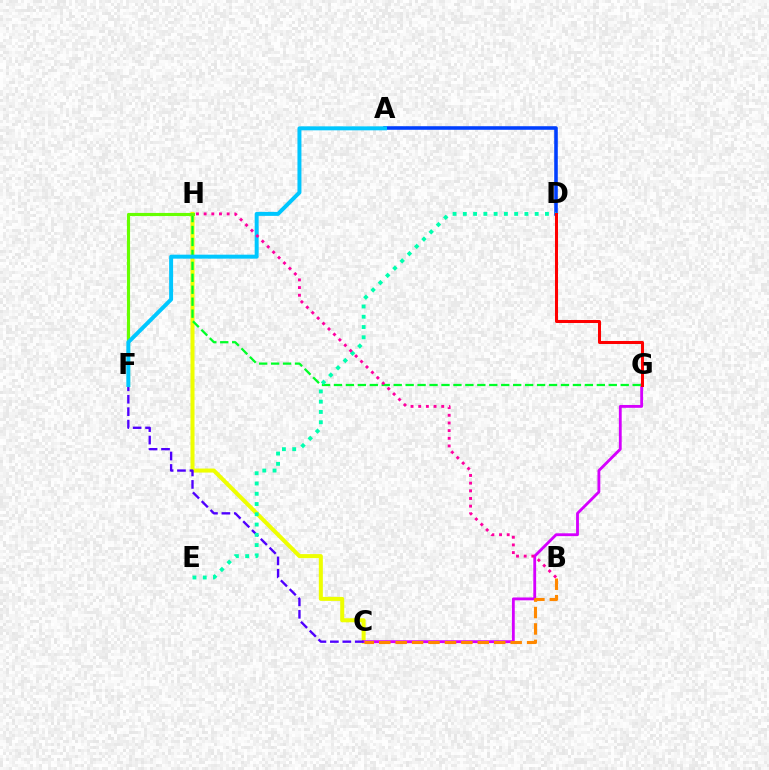{('C', 'H'): [{'color': '#eeff00', 'line_style': 'solid', 'thickness': 2.9}], ('C', 'G'): [{'color': '#d600ff', 'line_style': 'solid', 'thickness': 2.04}], ('C', 'F'): [{'color': '#4f00ff', 'line_style': 'dashed', 'thickness': 1.69}], ('B', 'C'): [{'color': '#ff8800', 'line_style': 'dashed', 'thickness': 2.23}], ('G', 'H'): [{'color': '#00ff27', 'line_style': 'dashed', 'thickness': 1.62}], ('A', 'D'): [{'color': '#003fff', 'line_style': 'solid', 'thickness': 2.57}], ('F', 'H'): [{'color': '#66ff00', 'line_style': 'solid', 'thickness': 2.26}], ('D', 'E'): [{'color': '#00ffaf', 'line_style': 'dotted', 'thickness': 2.79}], ('A', 'F'): [{'color': '#00c7ff', 'line_style': 'solid', 'thickness': 2.86}], ('B', 'H'): [{'color': '#ff00a0', 'line_style': 'dotted', 'thickness': 2.08}], ('D', 'G'): [{'color': '#ff0000', 'line_style': 'solid', 'thickness': 2.18}]}